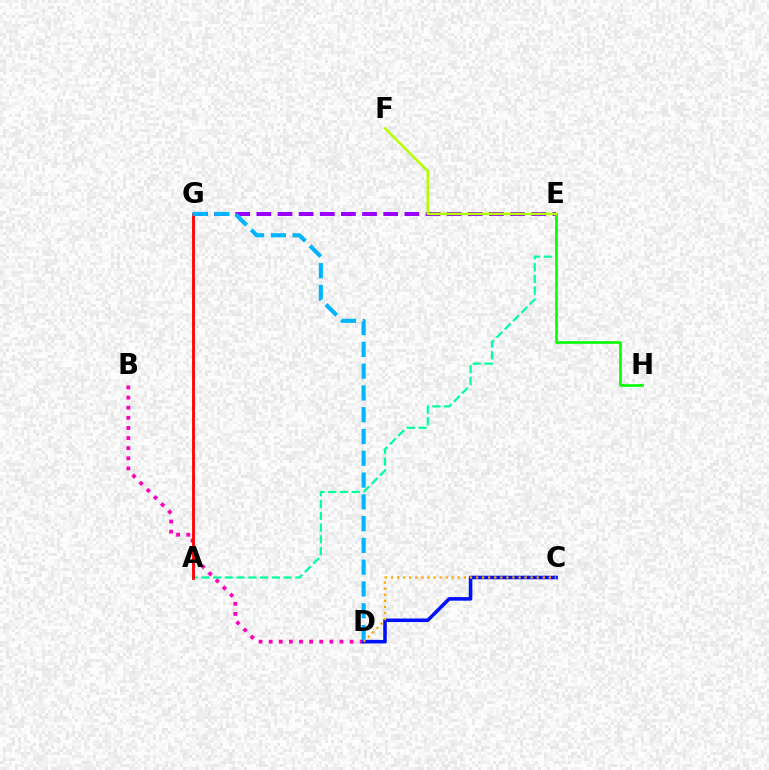{('A', 'E'): [{'color': '#00ff9d', 'line_style': 'dashed', 'thickness': 1.6}], ('B', 'D'): [{'color': '#ff00bd', 'line_style': 'dotted', 'thickness': 2.75}], ('E', 'G'): [{'color': '#9b00ff', 'line_style': 'dashed', 'thickness': 2.87}], ('A', 'G'): [{'color': '#ff0000', 'line_style': 'solid', 'thickness': 2.03}], ('E', 'H'): [{'color': '#08ff00', 'line_style': 'solid', 'thickness': 1.92}], ('C', 'D'): [{'color': '#0010ff', 'line_style': 'solid', 'thickness': 2.56}, {'color': '#ffa500', 'line_style': 'dotted', 'thickness': 1.65}], ('E', 'F'): [{'color': '#b3ff00', 'line_style': 'solid', 'thickness': 1.79}], ('D', 'G'): [{'color': '#00b5ff', 'line_style': 'dashed', 'thickness': 2.96}]}